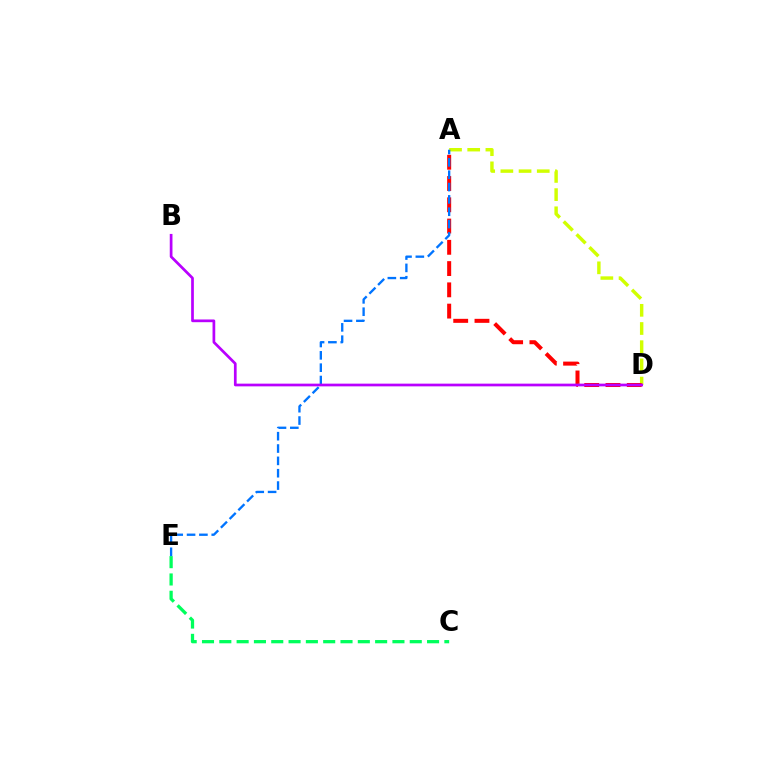{('A', 'D'): [{'color': '#d1ff00', 'line_style': 'dashed', 'thickness': 2.47}, {'color': '#ff0000', 'line_style': 'dashed', 'thickness': 2.89}], ('C', 'E'): [{'color': '#00ff5c', 'line_style': 'dashed', 'thickness': 2.35}], ('A', 'E'): [{'color': '#0074ff', 'line_style': 'dashed', 'thickness': 1.68}], ('B', 'D'): [{'color': '#b900ff', 'line_style': 'solid', 'thickness': 1.95}]}